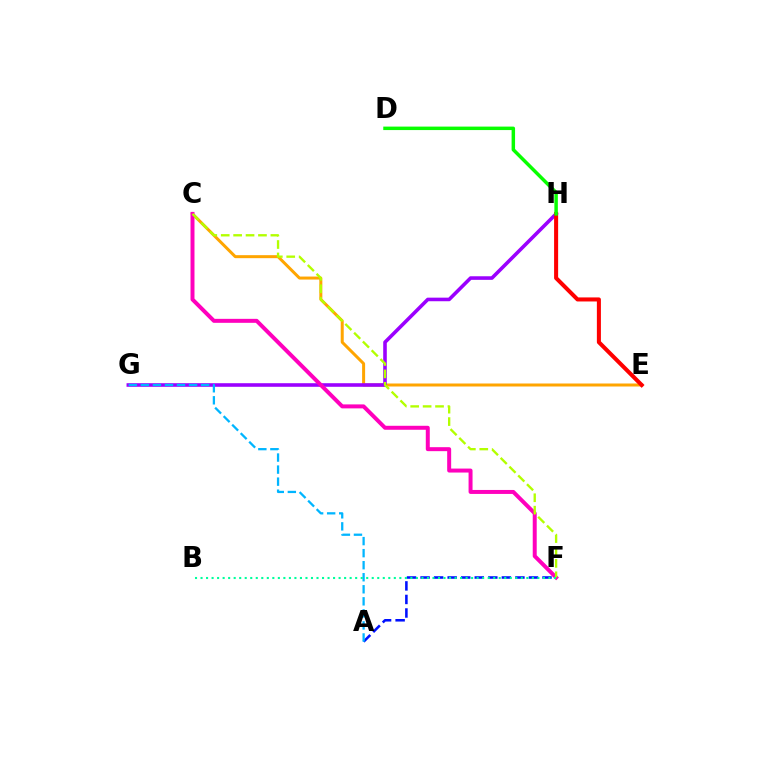{('C', 'E'): [{'color': '#ffa500', 'line_style': 'solid', 'thickness': 2.16}], ('A', 'F'): [{'color': '#0010ff', 'line_style': 'dashed', 'thickness': 1.84}], ('G', 'H'): [{'color': '#9b00ff', 'line_style': 'solid', 'thickness': 2.58}], ('C', 'F'): [{'color': '#ff00bd', 'line_style': 'solid', 'thickness': 2.86}, {'color': '#b3ff00', 'line_style': 'dashed', 'thickness': 1.69}], ('E', 'H'): [{'color': '#ff0000', 'line_style': 'solid', 'thickness': 2.91}], ('D', 'H'): [{'color': '#08ff00', 'line_style': 'solid', 'thickness': 2.5}], ('A', 'G'): [{'color': '#00b5ff', 'line_style': 'dashed', 'thickness': 1.64}], ('B', 'F'): [{'color': '#00ff9d', 'line_style': 'dotted', 'thickness': 1.5}]}